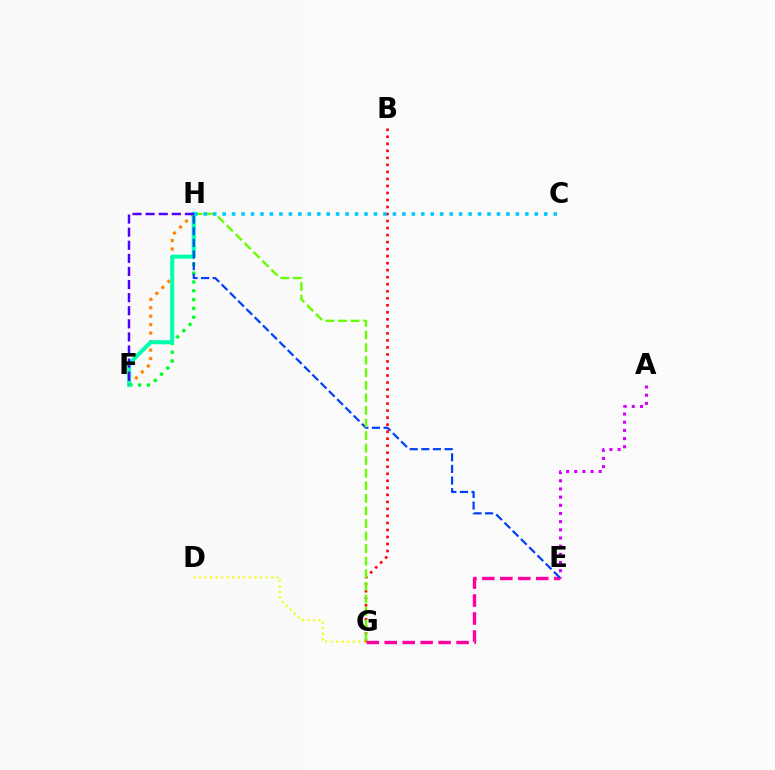{('D', 'G'): [{'color': '#eeff00', 'line_style': 'dotted', 'thickness': 1.51}], ('A', 'E'): [{'color': '#d600ff', 'line_style': 'dotted', 'thickness': 2.22}], ('F', 'H'): [{'color': '#ff8800', 'line_style': 'dotted', 'thickness': 2.3}, {'color': '#00ff27', 'line_style': 'dotted', 'thickness': 2.39}, {'color': '#00ffaf', 'line_style': 'solid', 'thickness': 2.93}, {'color': '#4f00ff', 'line_style': 'dashed', 'thickness': 1.78}], ('E', 'G'): [{'color': '#ff00a0', 'line_style': 'dashed', 'thickness': 2.44}], ('B', 'G'): [{'color': '#ff0000', 'line_style': 'dotted', 'thickness': 1.91}], ('E', 'H'): [{'color': '#003fff', 'line_style': 'dashed', 'thickness': 1.58}], ('G', 'H'): [{'color': '#66ff00', 'line_style': 'dashed', 'thickness': 1.71}], ('C', 'H'): [{'color': '#00c7ff', 'line_style': 'dotted', 'thickness': 2.57}]}